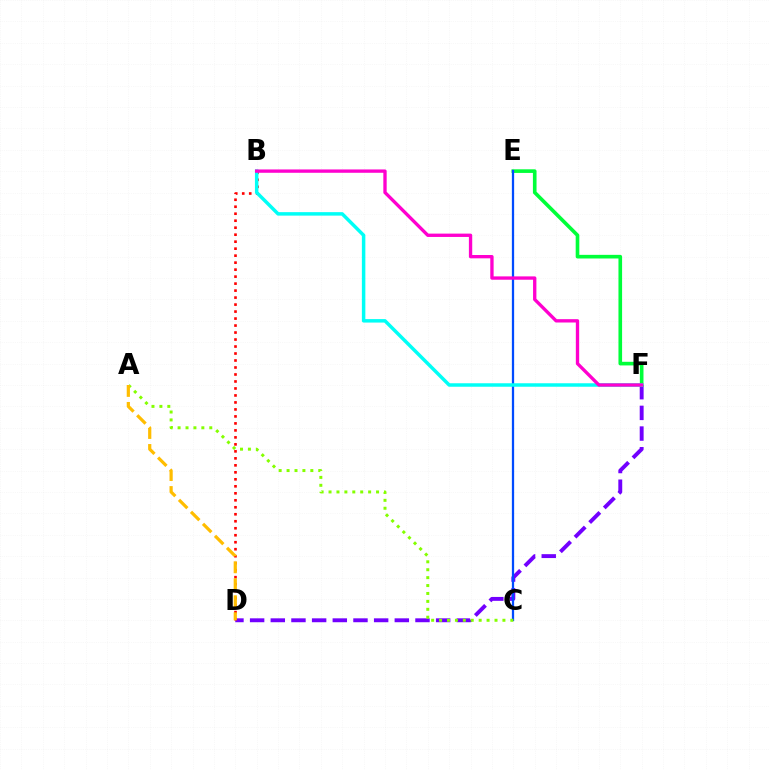{('D', 'F'): [{'color': '#7200ff', 'line_style': 'dashed', 'thickness': 2.81}], ('E', 'F'): [{'color': '#00ff39', 'line_style': 'solid', 'thickness': 2.62}], ('B', 'D'): [{'color': '#ff0000', 'line_style': 'dotted', 'thickness': 1.9}], ('C', 'E'): [{'color': '#004bff', 'line_style': 'solid', 'thickness': 1.63}], ('B', 'F'): [{'color': '#00fff6', 'line_style': 'solid', 'thickness': 2.5}, {'color': '#ff00cf', 'line_style': 'solid', 'thickness': 2.4}], ('A', 'C'): [{'color': '#84ff00', 'line_style': 'dotted', 'thickness': 2.15}], ('A', 'D'): [{'color': '#ffbd00', 'line_style': 'dashed', 'thickness': 2.31}]}